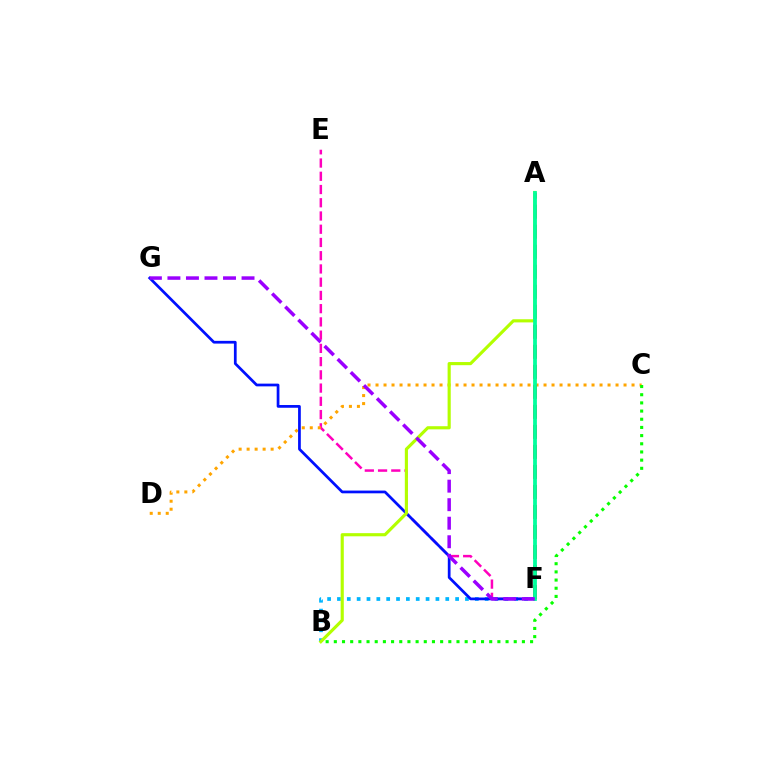{('E', 'F'): [{'color': '#ff00bd', 'line_style': 'dashed', 'thickness': 1.8}], ('C', 'D'): [{'color': '#ffa500', 'line_style': 'dotted', 'thickness': 2.17}], ('B', 'F'): [{'color': '#00b5ff', 'line_style': 'dotted', 'thickness': 2.68}], ('A', 'F'): [{'color': '#ff0000', 'line_style': 'dashed', 'thickness': 2.72}, {'color': '#00ff9d', 'line_style': 'solid', 'thickness': 2.71}], ('F', 'G'): [{'color': '#0010ff', 'line_style': 'solid', 'thickness': 1.97}, {'color': '#9b00ff', 'line_style': 'dashed', 'thickness': 2.52}], ('A', 'B'): [{'color': '#b3ff00', 'line_style': 'solid', 'thickness': 2.26}], ('B', 'C'): [{'color': '#08ff00', 'line_style': 'dotted', 'thickness': 2.22}]}